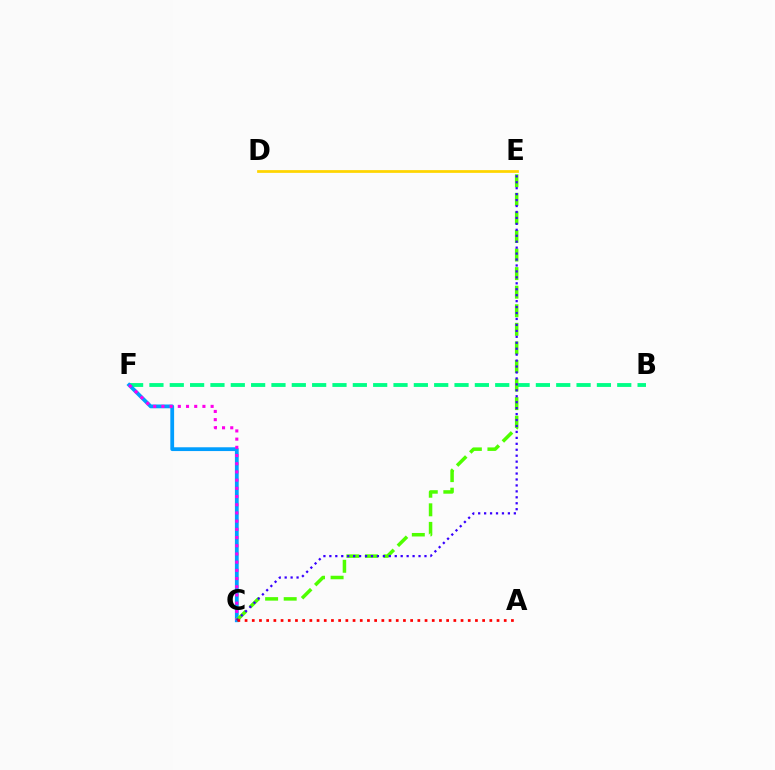{('B', 'F'): [{'color': '#00ff86', 'line_style': 'dashed', 'thickness': 2.76}], ('C', 'F'): [{'color': '#009eff', 'line_style': 'solid', 'thickness': 2.73}, {'color': '#ff00ed', 'line_style': 'dotted', 'thickness': 2.23}], ('C', 'E'): [{'color': '#4fff00', 'line_style': 'dashed', 'thickness': 2.52}, {'color': '#3700ff', 'line_style': 'dotted', 'thickness': 1.62}], ('A', 'C'): [{'color': '#ff0000', 'line_style': 'dotted', 'thickness': 1.96}], ('D', 'E'): [{'color': '#ffd500', 'line_style': 'solid', 'thickness': 1.98}]}